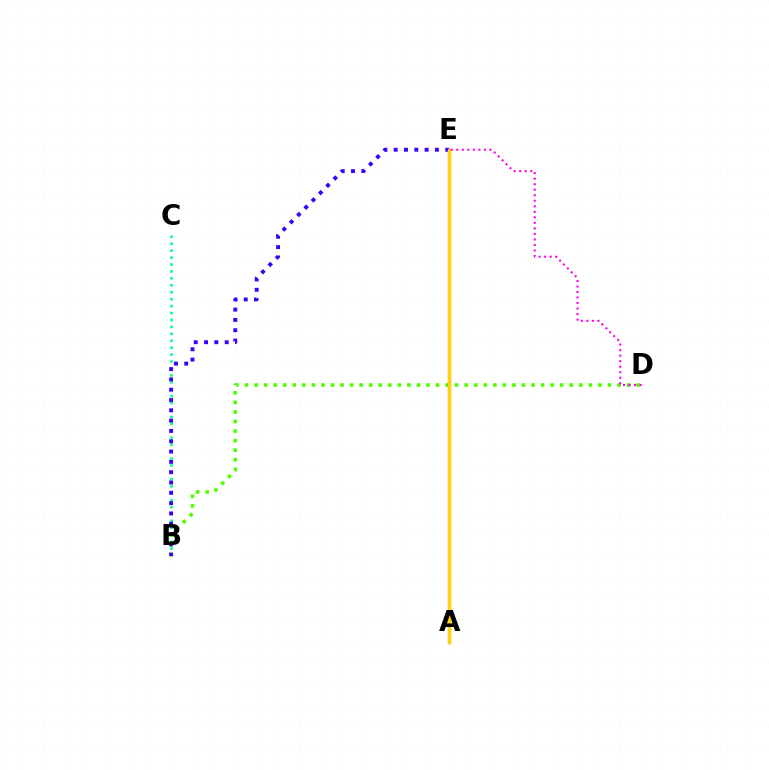{('A', 'E'): [{'color': '#009eff', 'line_style': 'dotted', 'thickness': 2.02}, {'color': '#ff0000', 'line_style': 'solid', 'thickness': 2.32}, {'color': '#ffd500', 'line_style': 'solid', 'thickness': 2.25}], ('B', 'C'): [{'color': '#00ff86', 'line_style': 'dotted', 'thickness': 1.88}], ('B', 'D'): [{'color': '#4fff00', 'line_style': 'dotted', 'thickness': 2.59}], ('B', 'E'): [{'color': '#3700ff', 'line_style': 'dotted', 'thickness': 2.8}], ('D', 'E'): [{'color': '#ff00ed', 'line_style': 'dotted', 'thickness': 1.5}]}